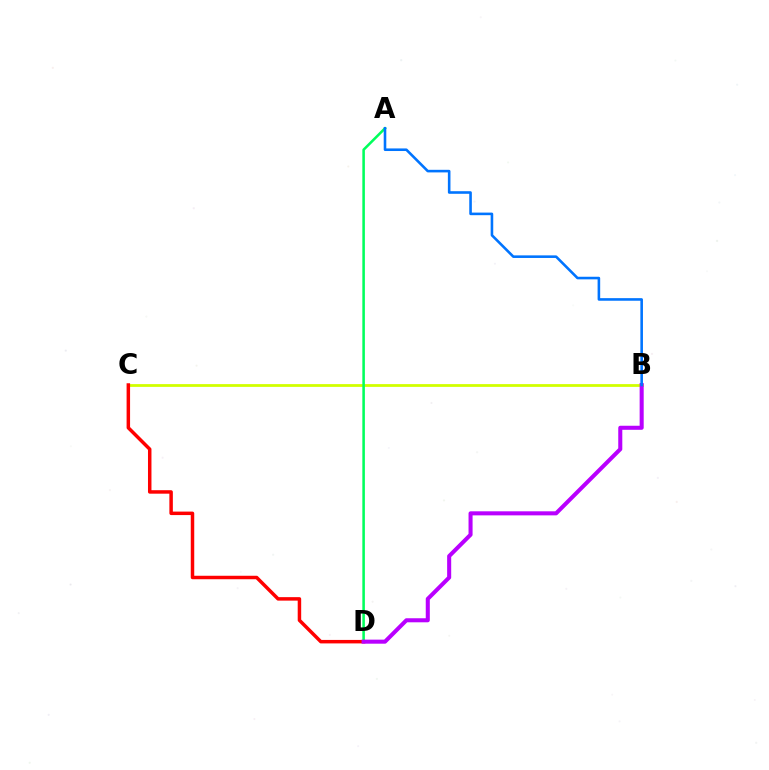{('B', 'C'): [{'color': '#d1ff00', 'line_style': 'solid', 'thickness': 2.0}], ('C', 'D'): [{'color': '#ff0000', 'line_style': 'solid', 'thickness': 2.51}], ('A', 'D'): [{'color': '#00ff5c', 'line_style': 'solid', 'thickness': 1.83}], ('B', 'D'): [{'color': '#b900ff', 'line_style': 'solid', 'thickness': 2.91}], ('A', 'B'): [{'color': '#0074ff', 'line_style': 'solid', 'thickness': 1.87}]}